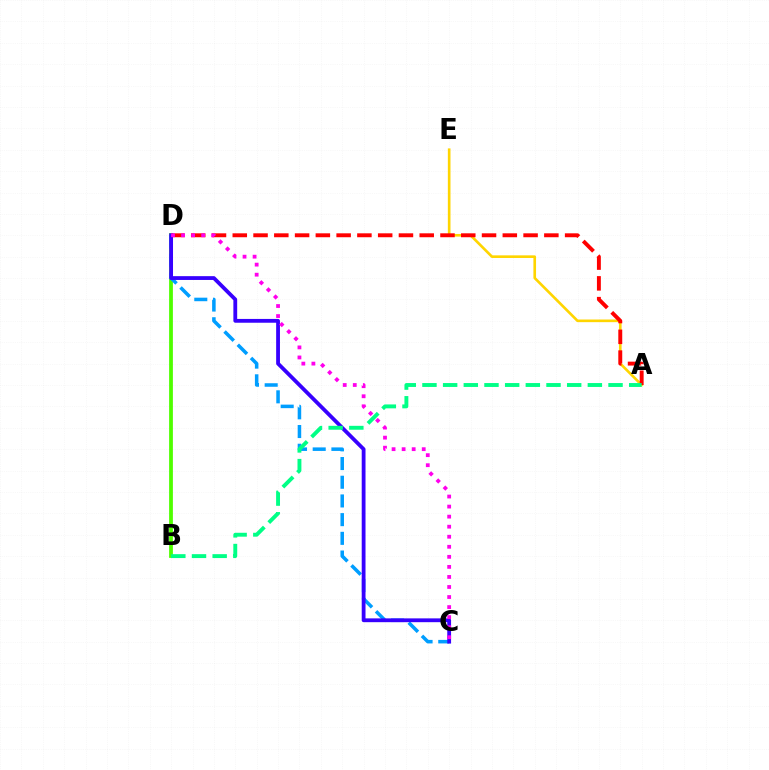{('B', 'D'): [{'color': '#4fff00', 'line_style': 'solid', 'thickness': 2.72}], ('C', 'D'): [{'color': '#009eff', 'line_style': 'dashed', 'thickness': 2.54}, {'color': '#3700ff', 'line_style': 'solid', 'thickness': 2.74}, {'color': '#ff00ed', 'line_style': 'dotted', 'thickness': 2.73}], ('A', 'E'): [{'color': '#ffd500', 'line_style': 'solid', 'thickness': 1.9}], ('A', 'D'): [{'color': '#ff0000', 'line_style': 'dashed', 'thickness': 2.82}], ('A', 'B'): [{'color': '#00ff86', 'line_style': 'dashed', 'thickness': 2.81}]}